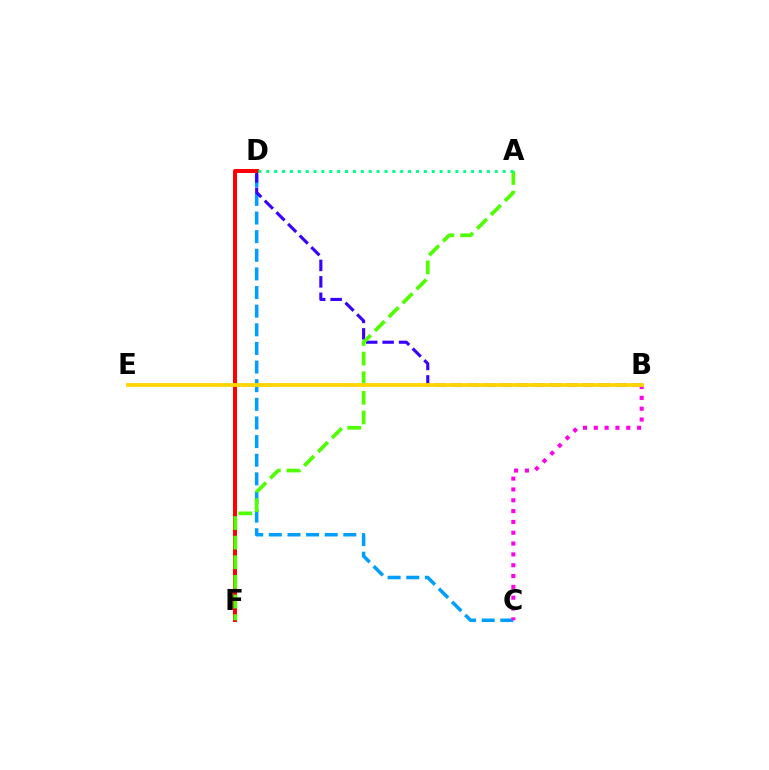{('C', 'D'): [{'color': '#009eff', 'line_style': 'dashed', 'thickness': 2.53}], ('B', 'C'): [{'color': '#ff00ed', 'line_style': 'dotted', 'thickness': 2.94}], ('B', 'D'): [{'color': '#3700ff', 'line_style': 'dashed', 'thickness': 2.23}], ('D', 'F'): [{'color': '#ff0000', 'line_style': 'solid', 'thickness': 2.86}], ('A', 'F'): [{'color': '#4fff00', 'line_style': 'dashed', 'thickness': 2.67}], ('B', 'E'): [{'color': '#ffd500', 'line_style': 'solid', 'thickness': 2.74}], ('A', 'D'): [{'color': '#00ff86', 'line_style': 'dotted', 'thickness': 2.14}]}